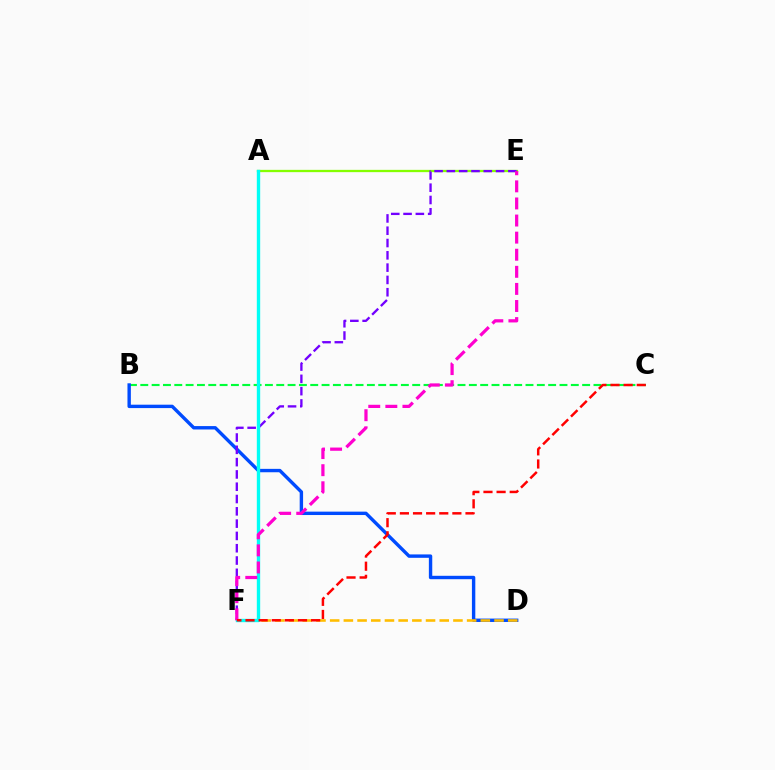{('B', 'C'): [{'color': '#00ff39', 'line_style': 'dashed', 'thickness': 1.54}], ('B', 'D'): [{'color': '#004bff', 'line_style': 'solid', 'thickness': 2.44}], ('A', 'E'): [{'color': '#84ff00', 'line_style': 'solid', 'thickness': 1.65}], ('D', 'F'): [{'color': '#ffbd00', 'line_style': 'dashed', 'thickness': 1.86}], ('E', 'F'): [{'color': '#7200ff', 'line_style': 'dashed', 'thickness': 1.67}, {'color': '#ff00cf', 'line_style': 'dashed', 'thickness': 2.32}], ('A', 'F'): [{'color': '#00fff6', 'line_style': 'solid', 'thickness': 2.42}], ('C', 'F'): [{'color': '#ff0000', 'line_style': 'dashed', 'thickness': 1.78}]}